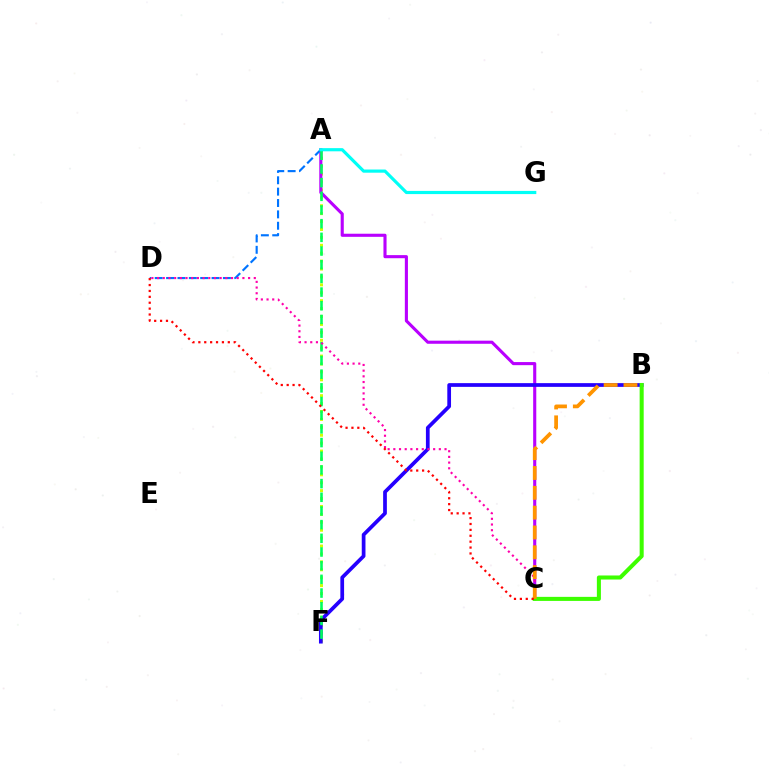{('A', 'F'): [{'color': '#d1ff00', 'line_style': 'dotted', 'thickness': 2.15}, {'color': '#00ff5c', 'line_style': 'dashed', 'thickness': 1.86}], ('A', 'C'): [{'color': '#b900ff', 'line_style': 'solid', 'thickness': 2.23}], ('B', 'F'): [{'color': '#2500ff', 'line_style': 'solid', 'thickness': 2.68}], ('A', 'D'): [{'color': '#0074ff', 'line_style': 'dashed', 'thickness': 1.54}], ('C', 'D'): [{'color': '#ff00ac', 'line_style': 'dotted', 'thickness': 1.55}, {'color': '#ff0000', 'line_style': 'dotted', 'thickness': 1.6}], ('B', 'C'): [{'color': '#3dff00', 'line_style': 'solid', 'thickness': 2.92}, {'color': '#ff9400', 'line_style': 'dashed', 'thickness': 2.69}], ('A', 'G'): [{'color': '#00fff6', 'line_style': 'solid', 'thickness': 2.28}]}